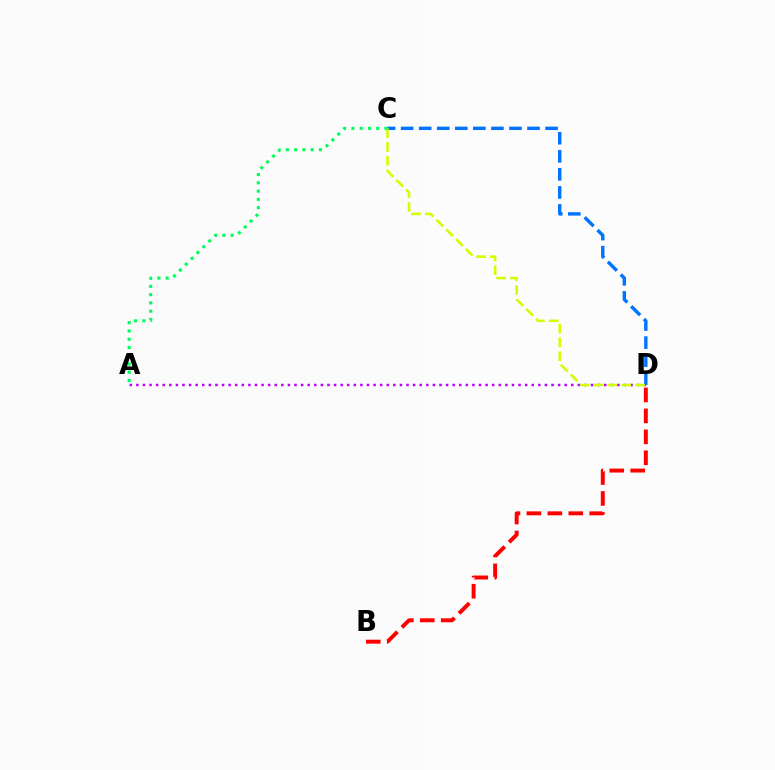{('A', 'D'): [{'color': '#b900ff', 'line_style': 'dotted', 'thickness': 1.79}], ('C', 'D'): [{'color': '#0074ff', 'line_style': 'dashed', 'thickness': 2.45}, {'color': '#d1ff00', 'line_style': 'dashed', 'thickness': 1.87}], ('B', 'D'): [{'color': '#ff0000', 'line_style': 'dashed', 'thickness': 2.84}], ('A', 'C'): [{'color': '#00ff5c', 'line_style': 'dotted', 'thickness': 2.24}]}